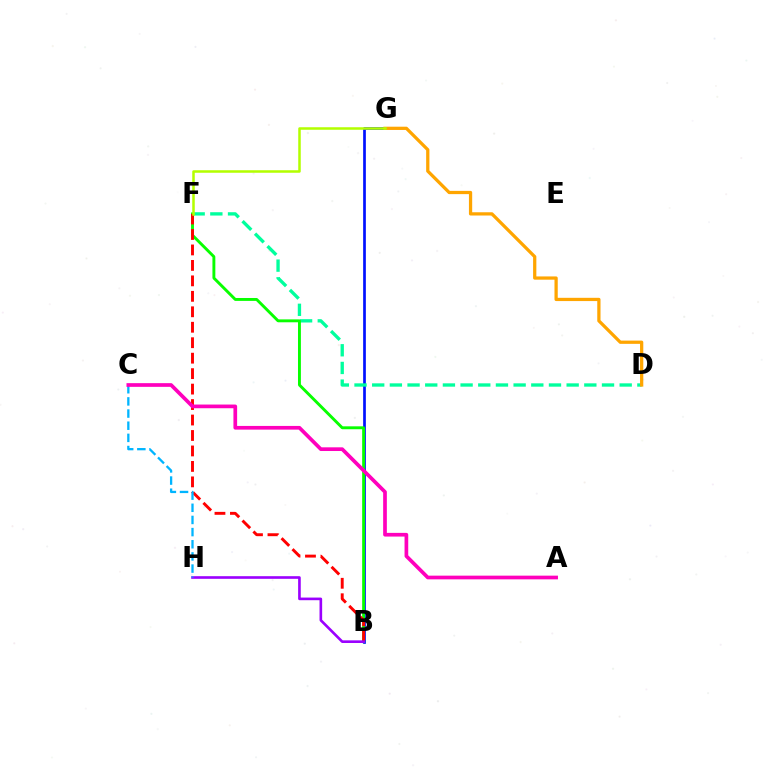{('B', 'G'): [{'color': '#0010ff', 'line_style': 'solid', 'thickness': 1.95}], ('D', 'F'): [{'color': '#00ff9d', 'line_style': 'dashed', 'thickness': 2.4}], ('D', 'G'): [{'color': '#ffa500', 'line_style': 'solid', 'thickness': 2.34}], ('B', 'F'): [{'color': '#08ff00', 'line_style': 'solid', 'thickness': 2.09}, {'color': '#ff0000', 'line_style': 'dashed', 'thickness': 2.1}], ('B', 'H'): [{'color': '#9b00ff', 'line_style': 'solid', 'thickness': 1.9}], ('C', 'H'): [{'color': '#00b5ff', 'line_style': 'dashed', 'thickness': 1.65}], ('A', 'C'): [{'color': '#ff00bd', 'line_style': 'solid', 'thickness': 2.66}], ('F', 'G'): [{'color': '#b3ff00', 'line_style': 'solid', 'thickness': 1.82}]}